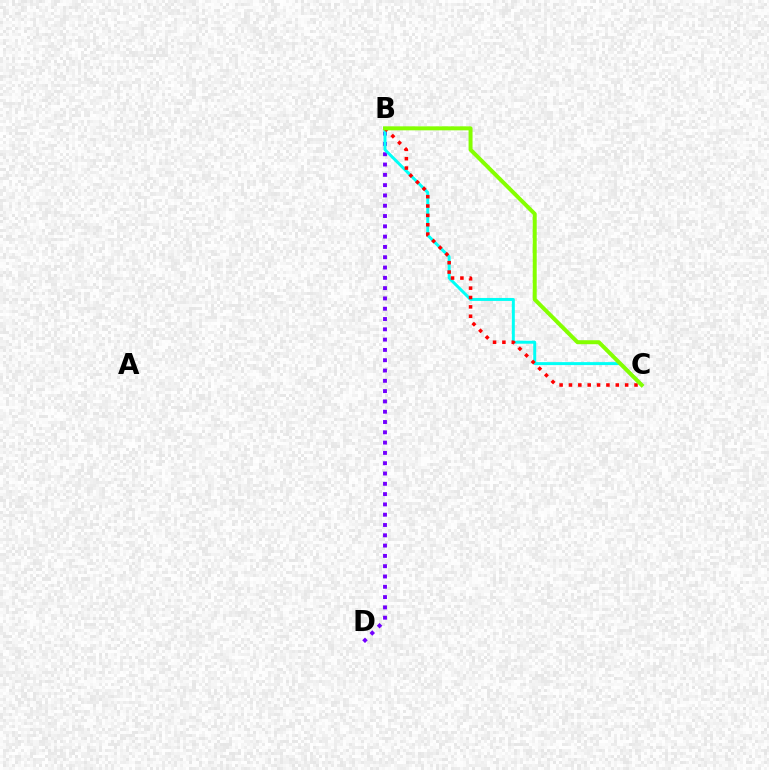{('B', 'D'): [{'color': '#7200ff', 'line_style': 'dotted', 'thickness': 2.8}], ('B', 'C'): [{'color': '#00fff6', 'line_style': 'solid', 'thickness': 2.14}, {'color': '#ff0000', 'line_style': 'dotted', 'thickness': 2.54}, {'color': '#84ff00', 'line_style': 'solid', 'thickness': 2.86}]}